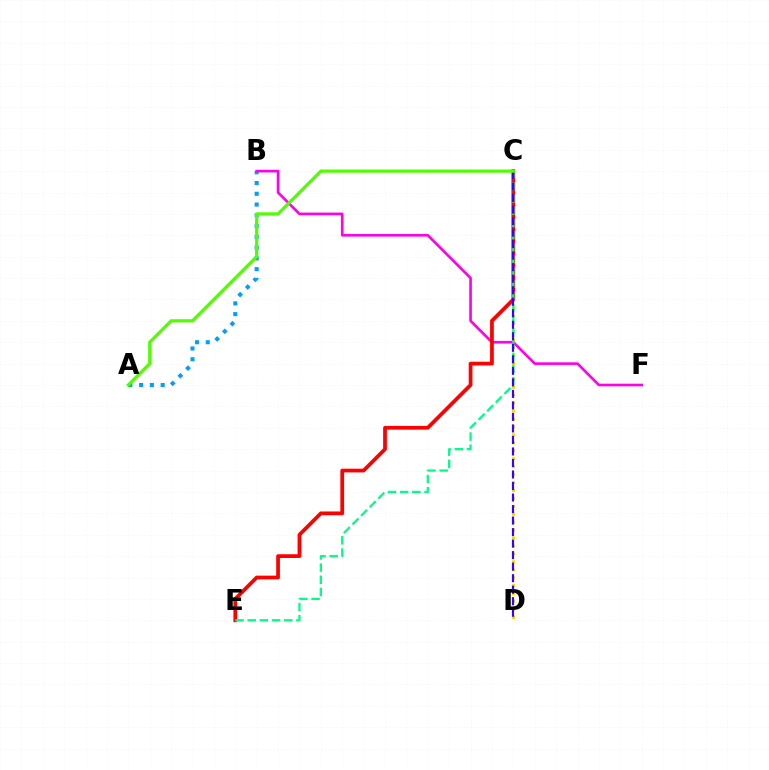{('C', 'D'): [{'color': '#ffd500', 'line_style': 'dotted', 'thickness': 2.16}, {'color': '#3700ff', 'line_style': 'dashed', 'thickness': 1.56}], ('A', 'B'): [{'color': '#009eff', 'line_style': 'dotted', 'thickness': 2.93}], ('B', 'F'): [{'color': '#ff00ed', 'line_style': 'solid', 'thickness': 1.9}], ('C', 'E'): [{'color': '#ff0000', 'line_style': 'solid', 'thickness': 2.69}, {'color': '#00ff86', 'line_style': 'dashed', 'thickness': 1.65}], ('A', 'C'): [{'color': '#4fff00', 'line_style': 'solid', 'thickness': 2.29}]}